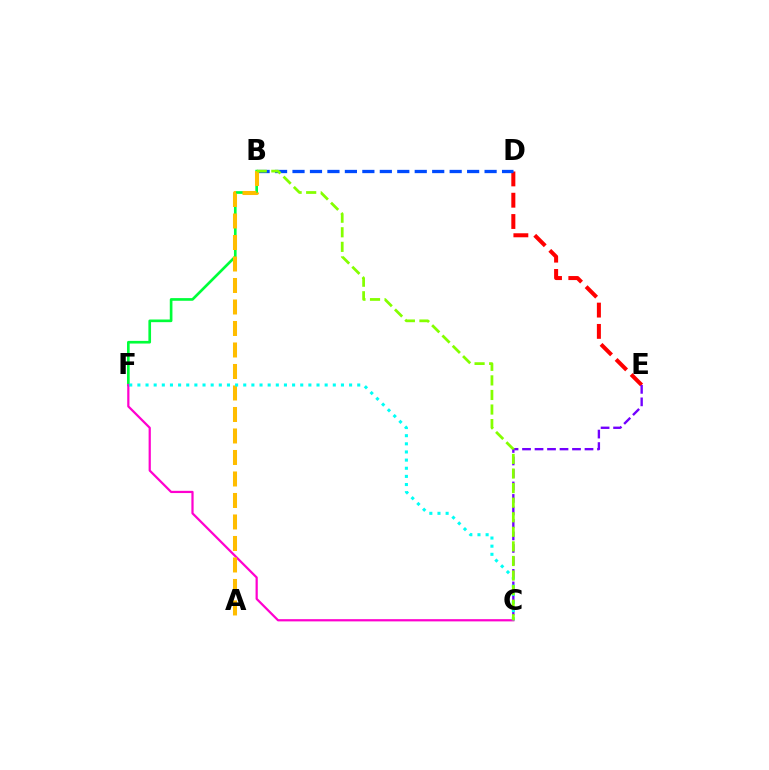{('B', 'F'): [{'color': '#00ff39', 'line_style': 'solid', 'thickness': 1.92}], ('D', 'E'): [{'color': '#ff0000', 'line_style': 'dashed', 'thickness': 2.89}], ('C', 'E'): [{'color': '#7200ff', 'line_style': 'dashed', 'thickness': 1.7}], ('B', 'D'): [{'color': '#004bff', 'line_style': 'dashed', 'thickness': 2.37}], ('C', 'F'): [{'color': '#ff00cf', 'line_style': 'solid', 'thickness': 1.6}, {'color': '#00fff6', 'line_style': 'dotted', 'thickness': 2.21}], ('A', 'B'): [{'color': '#ffbd00', 'line_style': 'dashed', 'thickness': 2.92}], ('B', 'C'): [{'color': '#84ff00', 'line_style': 'dashed', 'thickness': 1.98}]}